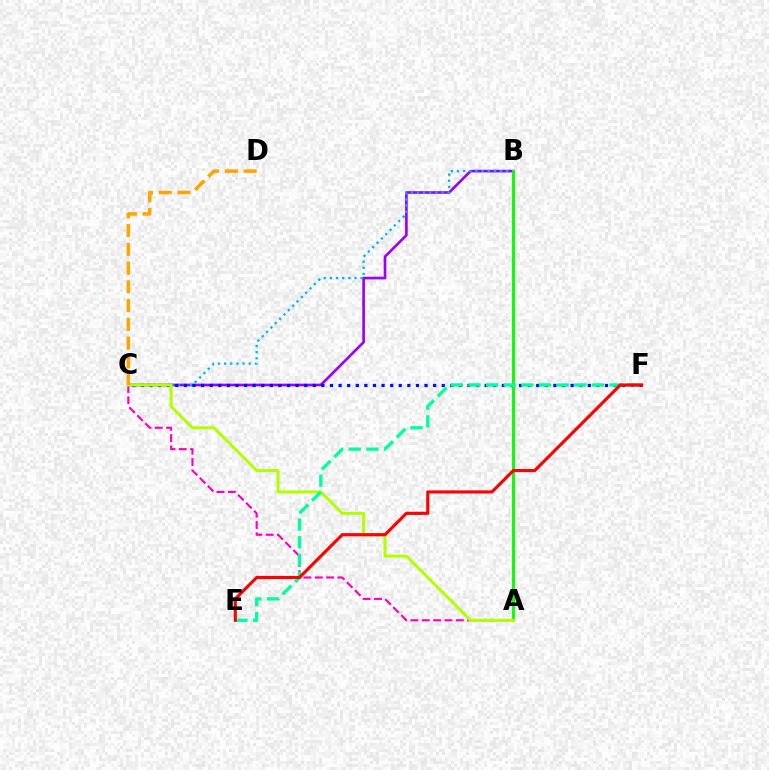{('B', 'C'): [{'color': '#9b00ff', 'line_style': 'solid', 'thickness': 1.92}, {'color': '#00b5ff', 'line_style': 'dotted', 'thickness': 1.67}], ('A', 'C'): [{'color': '#ff00bd', 'line_style': 'dashed', 'thickness': 1.54}, {'color': '#b3ff00', 'line_style': 'solid', 'thickness': 2.18}], ('C', 'F'): [{'color': '#0010ff', 'line_style': 'dotted', 'thickness': 2.34}], ('A', 'B'): [{'color': '#08ff00', 'line_style': 'solid', 'thickness': 2.09}], ('E', 'F'): [{'color': '#00ff9d', 'line_style': 'dashed', 'thickness': 2.4}, {'color': '#ff0000', 'line_style': 'solid', 'thickness': 2.26}], ('C', 'D'): [{'color': '#ffa500', 'line_style': 'dashed', 'thickness': 2.55}]}